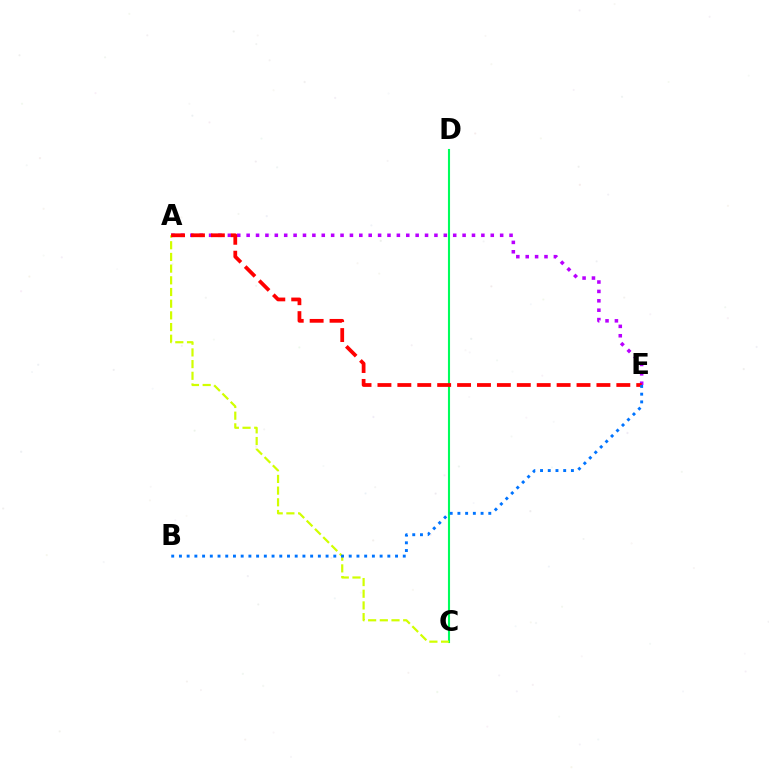{('A', 'E'): [{'color': '#b900ff', 'line_style': 'dotted', 'thickness': 2.55}, {'color': '#ff0000', 'line_style': 'dashed', 'thickness': 2.7}], ('C', 'D'): [{'color': '#00ff5c', 'line_style': 'solid', 'thickness': 1.51}], ('A', 'C'): [{'color': '#d1ff00', 'line_style': 'dashed', 'thickness': 1.59}], ('B', 'E'): [{'color': '#0074ff', 'line_style': 'dotted', 'thickness': 2.1}]}